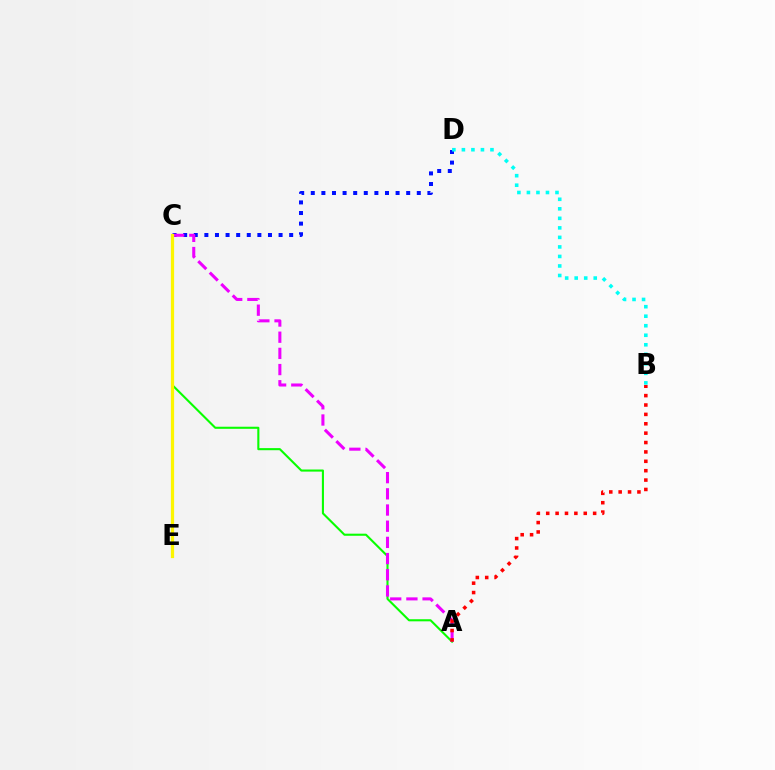{('C', 'D'): [{'color': '#0010ff', 'line_style': 'dotted', 'thickness': 2.88}], ('B', 'D'): [{'color': '#00fff6', 'line_style': 'dotted', 'thickness': 2.59}], ('A', 'C'): [{'color': '#08ff00', 'line_style': 'solid', 'thickness': 1.51}, {'color': '#ee00ff', 'line_style': 'dashed', 'thickness': 2.2}], ('A', 'B'): [{'color': '#ff0000', 'line_style': 'dotted', 'thickness': 2.55}], ('C', 'E'): [{'color': '#fcf500', 'line_style': 'solid', 'thickness': 2.33}]}